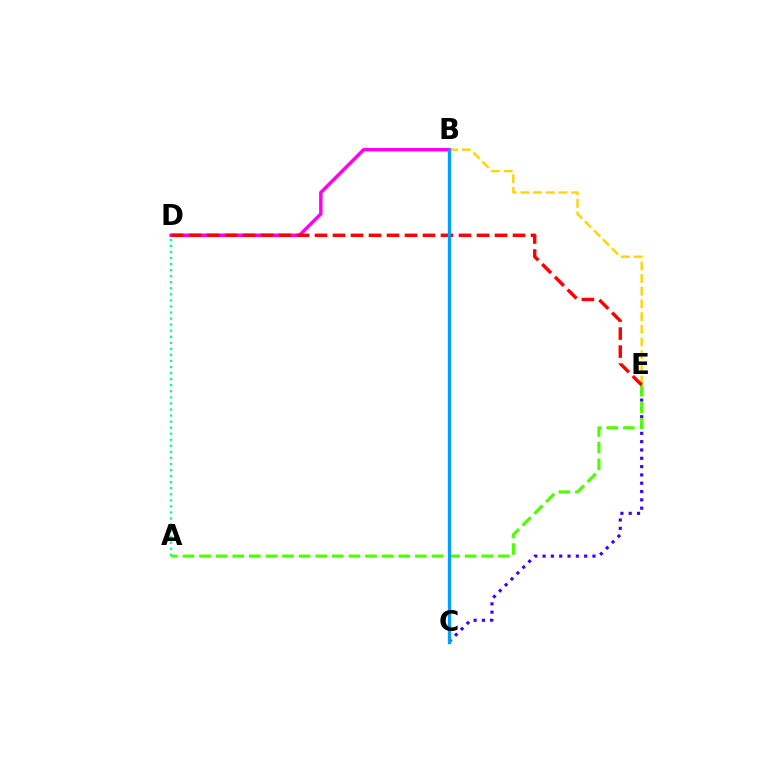{('A', 'D'): [{'color': '#00ff86', 'line_style': 'dotted', 'thickness': 1.65}], ('C', 'E'): [{'color': '#3700ff', 'line_style': 'dotted', 'thickness': 2.26}], ('B', 'E'): [{'color': '#ffd500', 'line_style': 'dashed', 'thickness': 1.72}], ('A', 'E'): [{'color': '#4fff00', 'line_style': 'dashed', 'thickness': 2.26}], ('B', 'D'): [{'color': '#ff00ed', 'line_style': 'solid', 'thickness': 2.48}], ('D', 'E'): [{'color': '#ff0000', 'line_style': 'dashed', 'thickness': 2.45}], ('B', 'C'): [{'color': '#009eff', 'line_style': 'solid', 'thickness': 2.38}]}